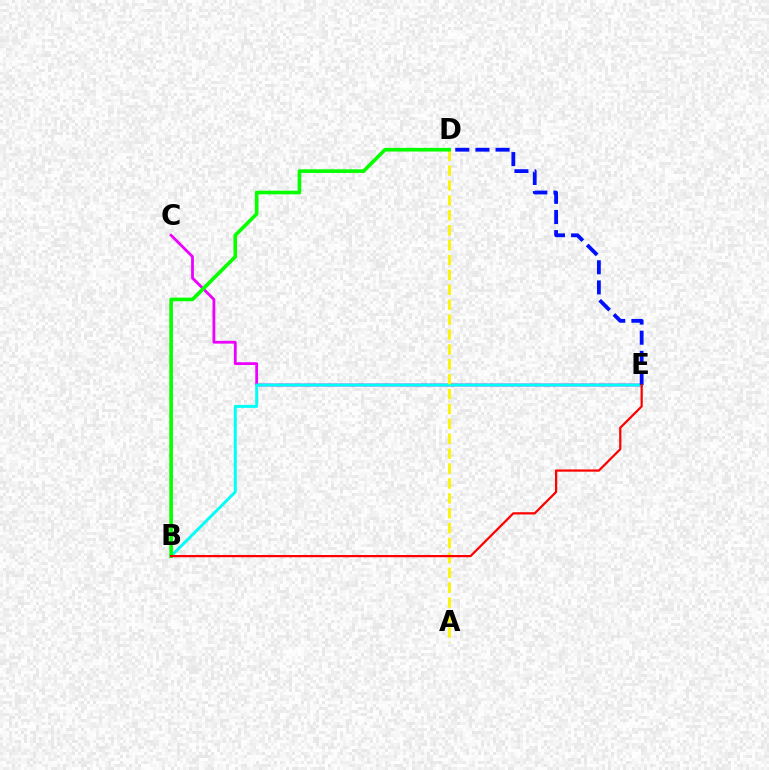{('C', 'E'): [{'color': '#ee00ff', 'line_style': 'solid', 'thickness': 2.01}], ('B', 'E'): [{'color': '#00fff6', 'line_style': 'solid', 'thickness': 2.12}, {'color': '#ff0000', 'line_style': 'solid', 'thickness': 1.6}], ('A', 'D'): [{'color': '#fcf500', 'line_style': 'dashed', 'thickness': 2.02}], ('D', 'E'): [{'color': '#0010ff', 'line_style': 'dashed', 'thickness': 2.74}], ('B', 'D'): [{'color': '#08ff00', 'line_style': 'solid', 'thickness': 2.63}]}